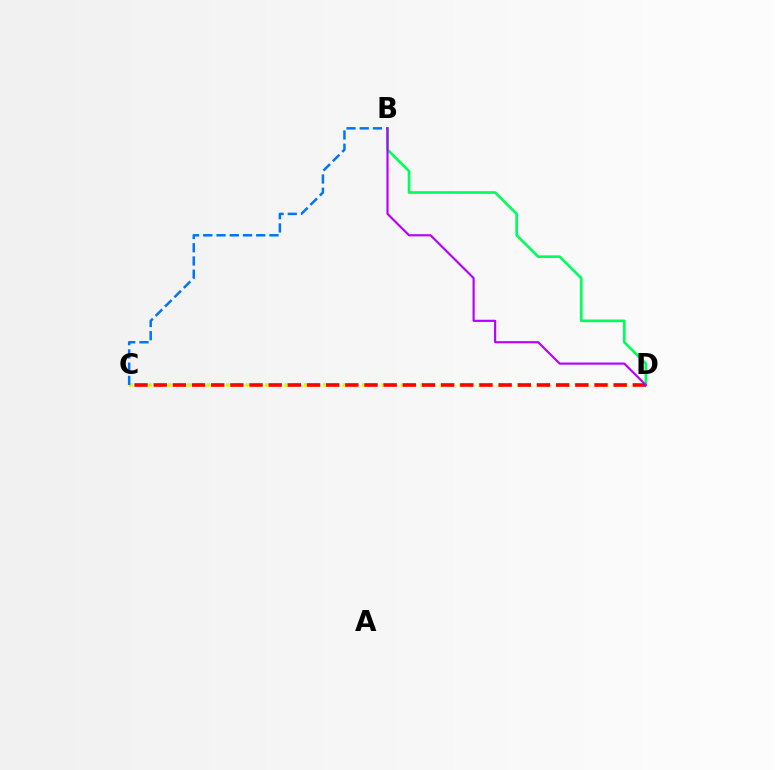{('C', 'D'): [{'color': '#d1ff00', 'line_style': 'dotted', 'thickness': 2.64}, {'color': '#ff0000', 'line_style': 'dashed', 'thickness': 2.6}], ('B', 'D'): [{'color': '#00ff5c', 'line_style': 'solid', 'thickness': 1.93}, {'color': '#b900ff', 'line_style': 'solid', 'thickness': 1.56}], ('B', 'C'): [{'color': '#0074ff', 'line_style': 'dashed', 'thickness': 1.8}]}